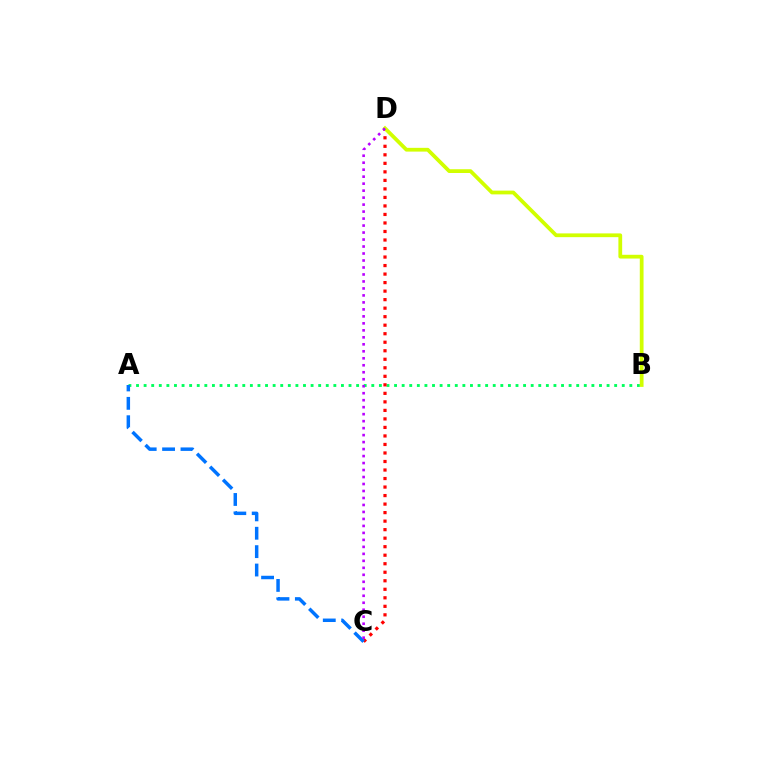{('A', 'B'): [{'color': '#00ff5c', 'line_style': 'dotted', 'thickness': 2.06}], ('C', 'D'): [{'color': '#ff0000', 'line_style': 'dotted', 'thickness': 2.31}, {'color': '#b900ff', 'line_style': 'dotted', 'thickness': 1.9}], ('B', 'D'): [{'color': '#d1ff00', 'line_style': 'solid', 'thickness': 2.71}], ('A', 'C'): [{'color': '#0074ff', 'line_style': 'dashed', 'thickness': 2.5}]}